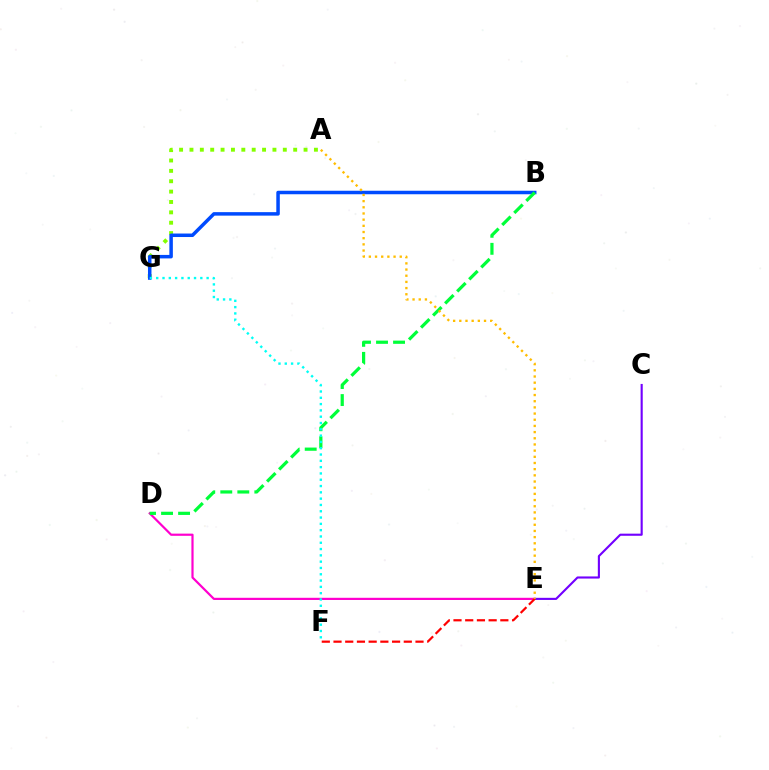{('A', 'G'): [{'color': '#84ff00', 'line_style': 'dotted', 'thickness': 2.82}], ('B', 'G'): [{'color': '#004bff', 'line_style': 'solid', 'thickness': 2.52}], ('D', 'E'): [{'color': '#ff00cf', 'line_style': 'solid', 'thickness': 1.58}], ('C', 'E'): [{'color': '#7200ff', 'line_style': 'solid', 'thickness': 1.53}], ('E', 'F'): [{'color': '#ff0000', 'line_style': 'dashed', 'thickness': 1.59}], ('B', 'D'): [{'color': '#00ff39', 'line_style': 'dashed', 'thickness': 2.31}], ('F', 'G'): [{'color': '#00fff6', 'line_style': 'dotted', 'thickness': 1.71}], ('A', 'E'): [{'color': '#ffbd00', 'line_style': 'dotted', 'thickness': 1.68}]}